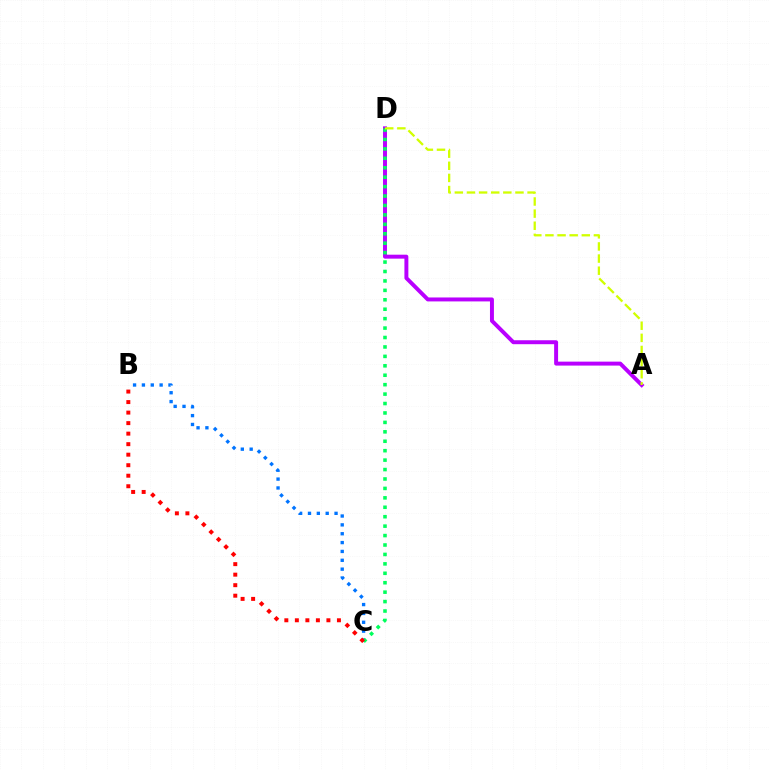{('A', 'D'): [{'color': '#b900ff', 'line_style': 'solid', 'thickness': 2.84}, {'color': '#d1ff00', 'line_style': 'dashed', 'thickness': 1.65}], ('B', 'C'): [{'color': '#0074ff', 'line_style': 'dotted', 'thickness': 2.41}, {'color': '#ff0000', 'line_style': 'dotted', 'thickness': 2.86}], ('C', 'D'): [{'color': '#00ff5c', 'line_style': 'dotted', 'thickness': 2.56}]}